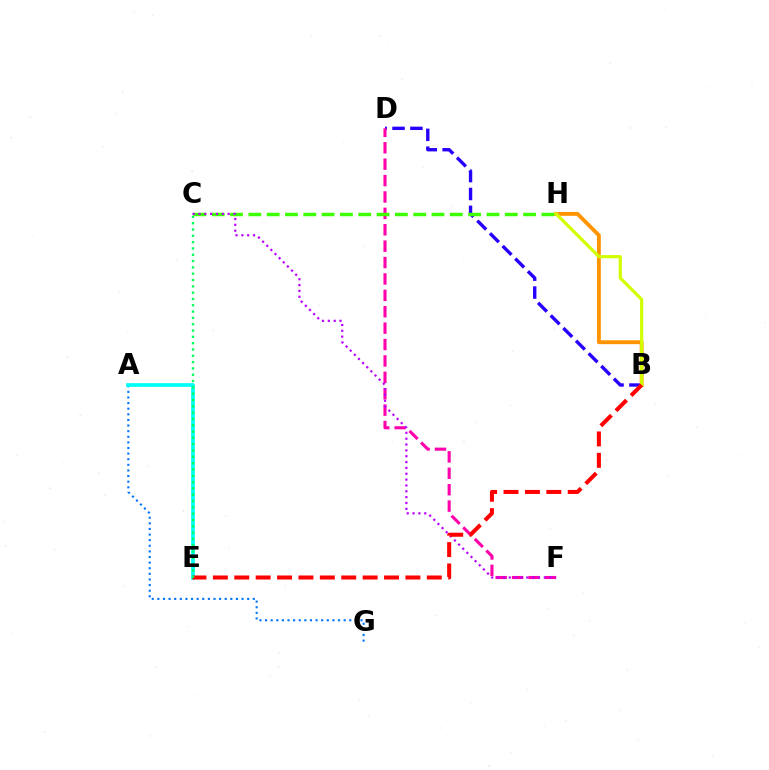{('B', 'D'): [{'color': '#2500ff', 'line_style': 'dashed', 'thickness': 2.43}], ('A', 'G'): [{'color': '#0074ff', 'line_style': 'dotted', 'thickness': 1.53}], ('A', 'E'): [{'color': '#00fff6', 'line_style': 'solid', 'thickness': 2.66}], ('D', 'F'): [{'color': '#ff00ac', 'line_style': 'dashed', 'thickness': 2.23}], ('B', 'H'): [{'color': '#ff9400', 'line_style': 'solid', 'thickness': 2.79}, {'color': '#d1ff00', 'line_style': 'solid', 'thickness': 2.27}], ('C', 'H'): [{'color': '#3dff00', 'line_style': 'dashed', 'thickness': 2.49}], ('C', 'F'): [{'color': '#b900ff', 'line_style': 'dotted', 'thickness': 1.59}], ('B', 'E'): [{'color': '#ff0000', 'line_style': 'dashed', 'thickness': 2.91}], ('C', 'E'): [{'color': '#00ff5c', 'line_style': 'dotted', 'thickness': 1.72}]}